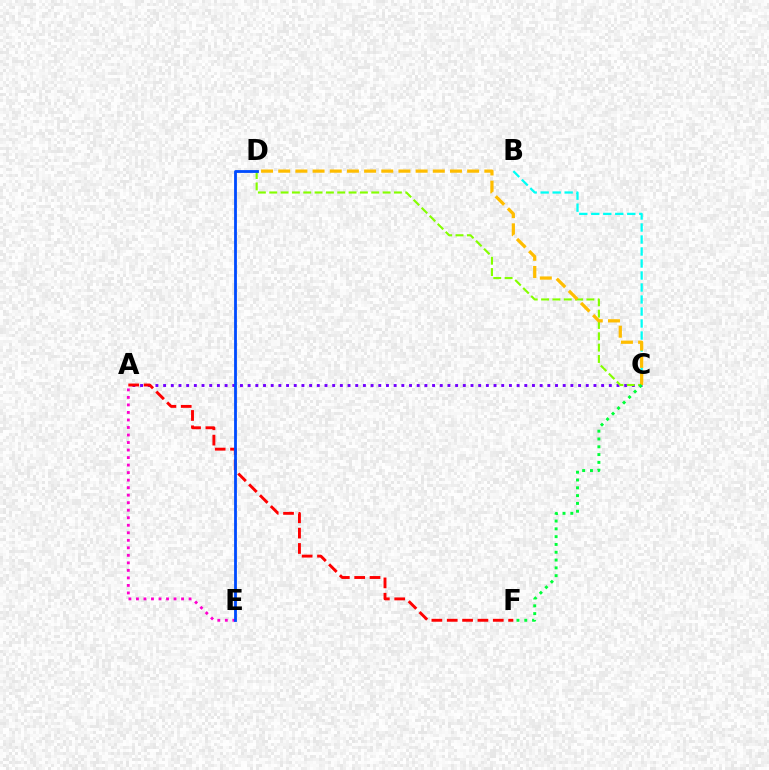{('A', 'C'): [{'color': '#7200ff', 'line_style': 'dotted', 'thickness': 2.09}], ('A', 'E'): [{'color': '#ff00cf', 'line_style': 'dotted', 'thickness': 2.04}], ('C', 'D'): [{'color': '#84ff00', 'line_style': 'dashed', 'thickness': 1.54}, {'color': '#ffbd00', 'line_style': 'dashed', 'thickness': 2.33}], ('A', 'F'): [{'color': '#ff0000', 'line_style': 'dashed', 'thickness': 2.09}], ('D', 'E'): [{'color': '#004bff', 'line_style': 'solid', 'thickness': 2.03}], ('B', 'C'): [{'color': '#00fff6', 'line_style': 'dashed', 'thickness': 1.63}], ('C', 'F'): [{'color': '#00ff39', 'line_style': 'dotted', 'thickness': 2.12}]}